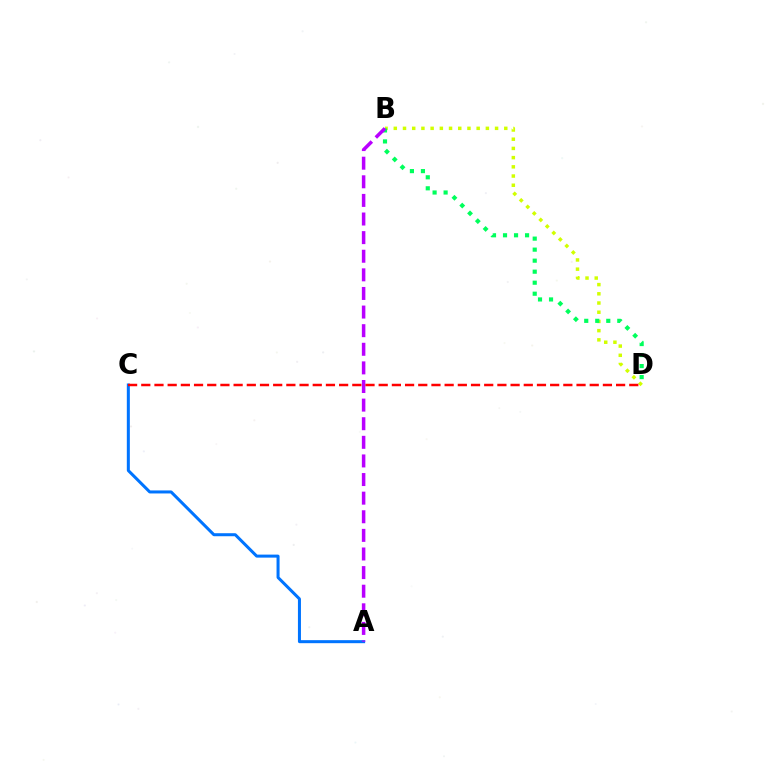{('A', 'C'): [{'color': '#0074ff', 'line_style': 'solid', 'thickness': 2.18}], ('B', 'D'): [{'color': '#d1ff00', 'line_style': 'dotted', 'thickness': 2.5}, {'color': '#00ff5c', 'line_style': 'dotted', 'thickness': 2.99}], ('A', 'B'): [{'color': '#b900ff', 'line_style': 'dashed', 'thickness': 2.53}], ('C', 'D'): [{'color': '#ff0000', 'line_style': 'dashed', 'thickness': 1.79}]}